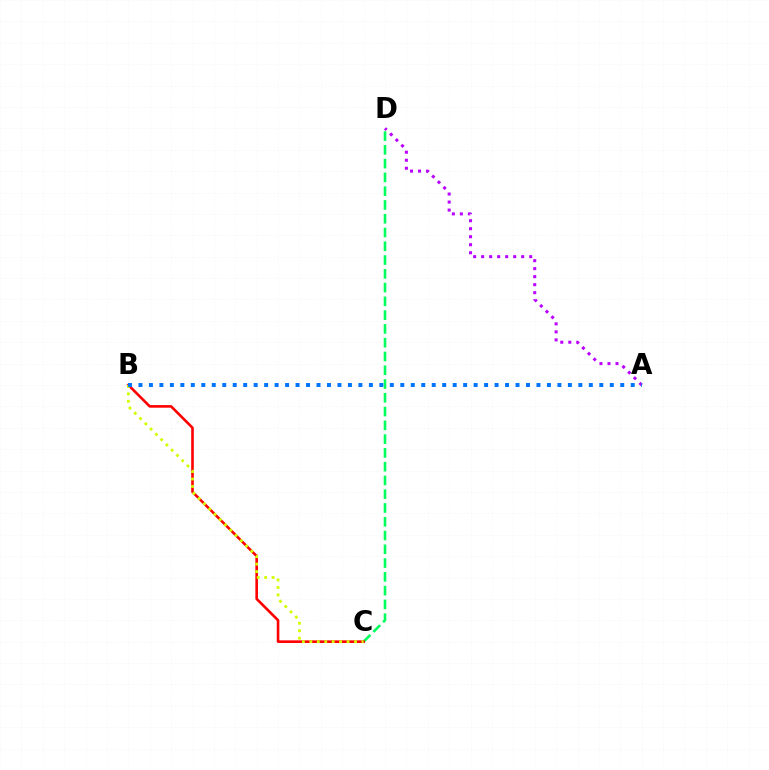{('C', 'D'): [{'color': '#00ff5c', 'line_style': 'dashed', 'thickness': 1.87}], ('A', 'D'): [{'color': '#b900ff', 'line_style': 'dotted', 'thickness': 2.18}], ('B', 'C'): [{'color': '#ff0000', 'line_style': 'solid', 'thickness': 1.88}, {'color': '#d1ff00', 'line_style': 'dotted', 'thickness': 2.02}], ('A', 'B'): [{'color': '#0074ff', 'line_style': 'dotted', 'thickness': 2.85}]}